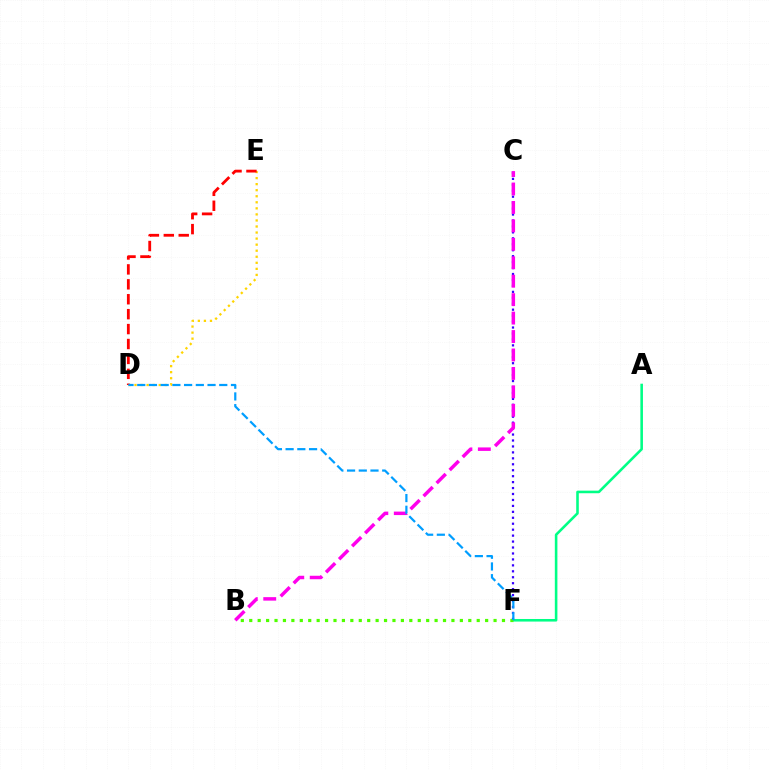{('D', 'E'): [{'color': '#ffd500', 'line_style': 'dotted', 'thickness': 1.64}, {'color': '#ff0000', 'line_style': 'dashed', 'thickness': 2.03}], ('C', 'F'): [{'color': '#3700ff', 'line_style': 'dotted', 'thickness': 1.62}], ('A', 'F'): [{'color': '#00ff86', 'line_style': 'solid', 'thickness': 1.86}], ('B', 'F'): [{'color': '#4fff00', 'line_style': 'dotted', 'thickness': 2.29}], ('B', 'C'): [{'color': '#ff00ed', 'line_style': 'dashed', 'thickness': 2.51}], ('D', 'F'): [{'color': '#009eff', 'line_style': 'dashed', 'thickness': 1.59}]}